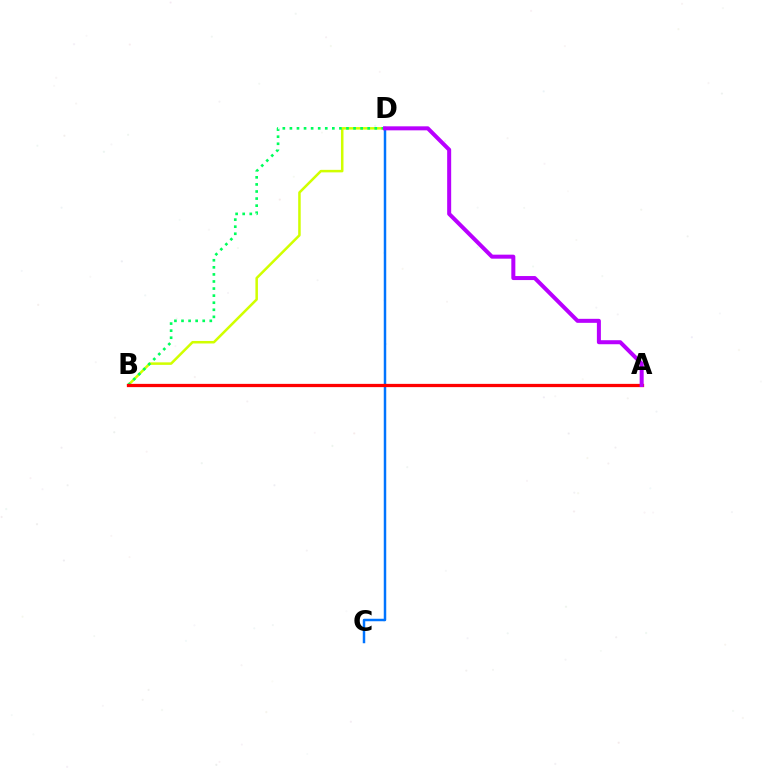{('B', 'D'): [{'color': '#d1ff00', 'line_style': 'solid', 'thickness': 1.82}, {'color': '#00ff5c', 'line_style': 'dotted', 'thickness': 1.92}], ('C', 'D'): [{'color': '#0074ff', 'line_style': 'solid', 'thickness': 1.78}], ('A', 'B'): [{'color': '#ff0000', 'line_style': 'solid', 'thickness': 2.34}], ('A', 'D'): [{'color': '#b900ff', 'line_style': 'solid', 'thickness': 2.89}]}